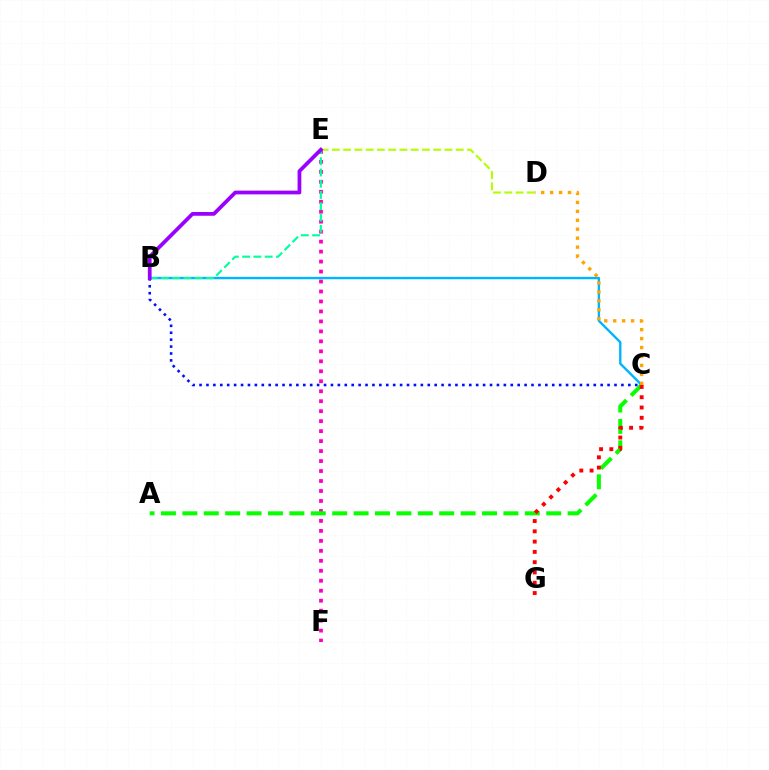{('E', 'F'): [{'color': '#ff00bd', 'line_style': 'dotted', 'thickness': 2.71}], ('B', 'C'): [{'color': '#00b5ff', 'line_style': 'solid', 'thickness': 1.71}, {'color': '#0010ff', 'line_style': 'dotted', 'thickness': 1.88}], ('A', 'C'): [{'color': '#08ff00', 'line_style': 'dashed', 'thickness': 2.91}], ('C', 'G'): [{'color': '#ff0000', 'line_style': 'dotted', 'thickness': 2.79}], ('D', 'E'): [{'color': '#b3ff00', 'line_style': 'dashed', 'thickness': 1.53}], ('C', 'D'): [{'color': '#ffa500', 'line_style': 'dotted', 'thickness': 2.43}], ('B', 'E'): [{'color': '#00ff9d', 'line_style': 'dashed', 'thickness': 1.53}, {'color': '#9b00ff', 'line_style': 'solid', 'thickness': 2.7}]}